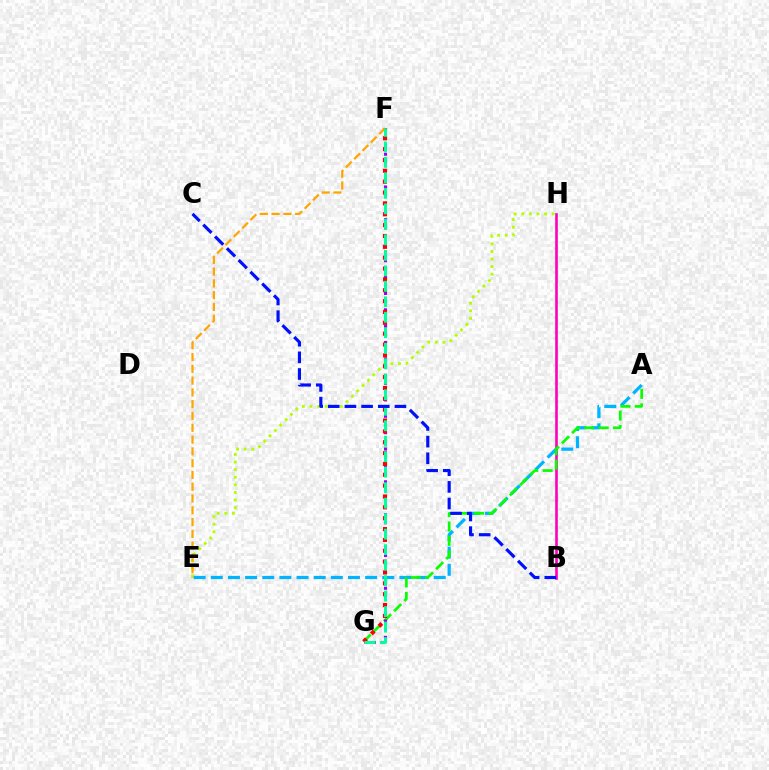{('E', 'H'): [{'color': '#b3ff00', 'line_style': 'dotted', 'thickness': 2.06}], ('A', 'E'): [{'color': '#00b5ff', 'line_style': 'dashed', 'thickness': 2.33}], ('B', 'H'): [{'color': '#ff00bd', 'line_style': 'solid', 'thickness': 1.9}], ('A', 'G'): [{'color': '#08ff00', 'line_style': 'dashed', 'thickness': 1.95}], ('F', 'G'): [{'color': '#9b00ff', 'line_style': 'dotted', 'thickness': 2.22}, {'color': '#ff0000', 'line_style': 'dotted', 'thickness': 2.95}, {'color': '#00ff9d', 'line_style': 'dashed', 'thickness': 2.1}], ('E', 'F'): [{'color': '#ffa500', 'line_style': 'dashed', 'thickness': 1.6}], ('B', 'C'): [{'color': '#0010ff', 'line_style': 'dashed', 'thickness': 2.26}]}